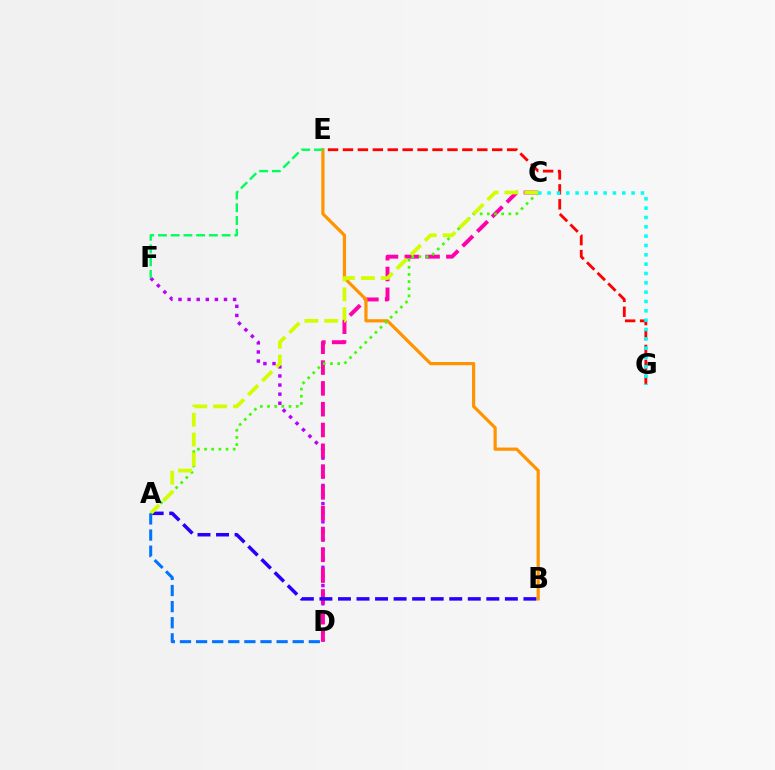{('E', 'G'): [{'color': '#ff0000', 'line_style': 'dashed', 'thickness': 2.03}], ('D', 'F'): [{'color': '#b900ff', 'line_style': 'dotted', 'thickness': 2.47}], ('C', 'D'): [{'color': '#ff00ac', 'line_style': 'dashed', 'thickness': 2.83}], ('B', 'E'): [{'color': '#ff9400', 'line_style': 'solid', 'thickness': 2.3}], ('A', 'B'): [{'color': '#2500ff', 'line_style': 'dashed', 'thickness': 2.52}], ('A', 'C'): [{'color': '#3dff00', 'line_style': 'dotted', 'thickness': 1.95}, {'color': '#d1ff00', 'line_style': 'dashed', 'thickness': 2.7}], ('E', 'F'): [{'color': '#00ff5c', 'line_style': 'dashed', 'thickness': 1.73}], ('A', 'D'): [{'color': '#0074ff', 'line_style': 'dashed', 'thickness': 2.19}], ('C', 'G'): [{'color': '#00fff6', 'line_style': 'dotted', 'thickness': 2.54}]}